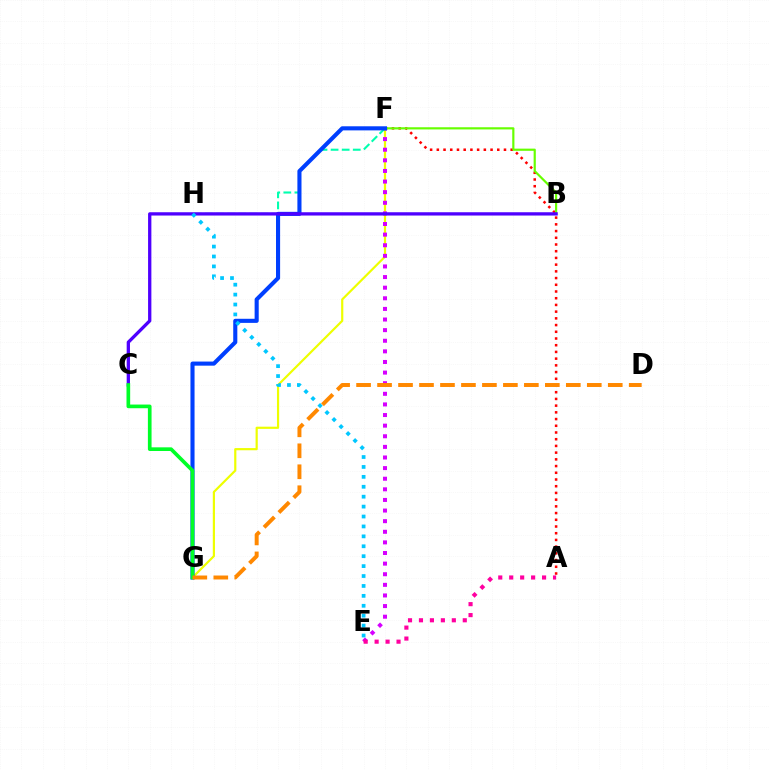{('A', 'F'): [{'color': '#ff0000', 'line_style': 'dotted', 'thickness': 1.82}], ('F', 'G'): [{'color': '#eeff00', 'line_style': 'solid', 'thickness': 1.58}, {'color': '#003fff', 'line_style': 'solid', 'thickness': 2.95}], ('E', 'F'): [{'color': '#d600ff', 'line_style': 'dotted', 'thickness': 2.88}], ('B', 'F'): [{'color': '#66ff00', 'line_style': 'solid', 'thickness': 1.57}], ('F', 'H'): [{'color': '#00ffaf', 'line_style': 'dashed', 'thickness': 1.5}], ('A', 'E'): [{'color': '#ff00a0', 'line_style': 'dotted', 'thickness': 2.98}], ('B', 'C'): [{'color': '#4f00ff', 'line_style': 'solid', 'thickness': 2.37}], ('E', 'H'): [{'color': '#00c7ff', 'line_style': 'dotted', 'thickness': 2.69}], ('C', 'G'): [{'color': '#00ff27', 'line_style': 'solid', 'thickness': 2.64}], ('D', 'G'): [{'color': '#ff8800', 'line_style': 'dashed', 'thickness': 2.85}]}